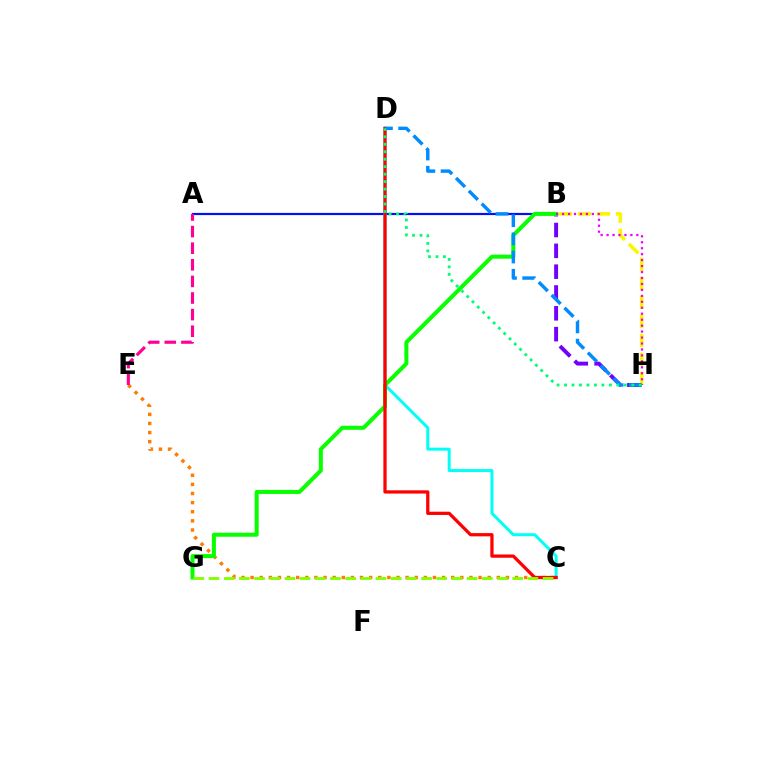{('C', 'E'): [{'color': '#ff7c00', 'line_style': 'dotted', 'thickness': 2.48}], ('B', 'H'): [{'color': '#fcf500', 'line_style': 'dashed', 'thickness': 2.58}, {'color': '#7200ff', 'line_style': 'dashed', 'thickness': 2.83}, {'color': '#ee00ff', 'line_style': 'dotted', 'thickness': 1.62}], ('A', 'B'): [{'color': '#0010ff', 'line_style': 'solid', 'thickness': 1.57}], ('C', 'D'): [{'color': '#00fff6', 'line_style': 'solid', 'thickness': 2.15}, {'color': '#ff0000', 'line_style': 'solid', 'thickness': 2.34}], ('B', 'G'): [{'color': '#08ff00', 'line_style': 'solid', 'thickness': 2.89}], ('C', 'G'): [{'color': '#84ff00', 'line_style': 'dashed', 'thickness': 2.06}], ('A', 'E'): [{'color': '#ff0094', 'line_style': 'dashed', 'thickness': 2.26}], ('D', 'H'): [{'color': '#008cff', 'line_style': 'dashed', 'thickness': 2.47}, {'color': '#00ff74', 'line_style': 'dotted', 'thickness': 2.03}]}